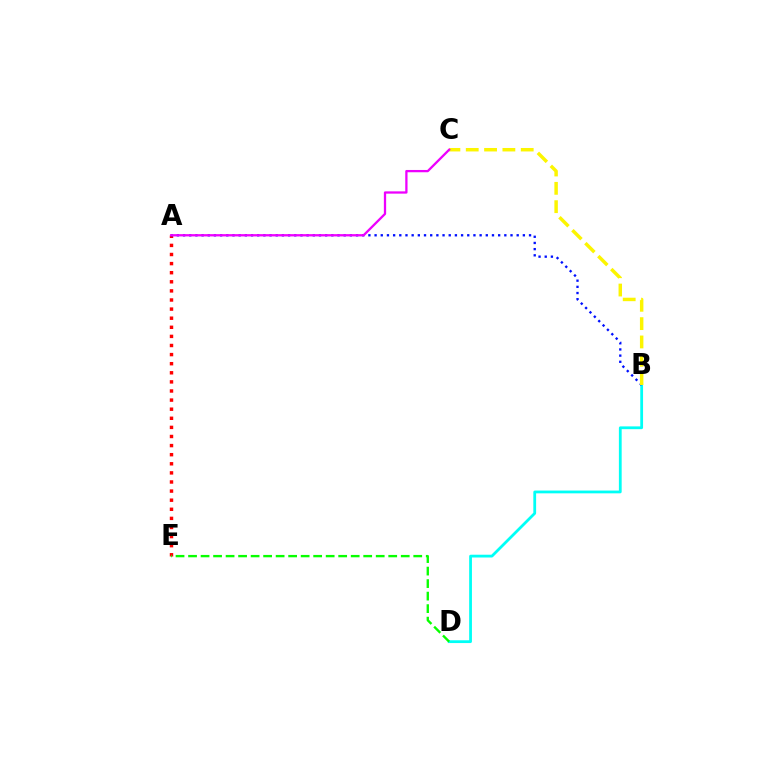{('B', 'D'): [{'color': '#00fff6', 'line_style': 'solid', 'thickness': 2.0}], ('A', 'E'): [{'color': '#ff0000', 'line_style': 'dotted', 'thickness': 2.47}], ('A', 'B'): [{'color': '#0010ff', 'line_style': 'dotted', 'thickness': 1.68}], ('B', 'C'): [{'color': '#fcf500', 'line_style': 'dashed', 'thickness': 2.49}], ('D', 'E'): [{'color': '#08ff00', 'line_style': 'dashed', 'thickness': 1.7}], ('A', 'C'): [{'color': '#ee00ff', 'line_style': 'solid', 'thickness': 1.64}]}